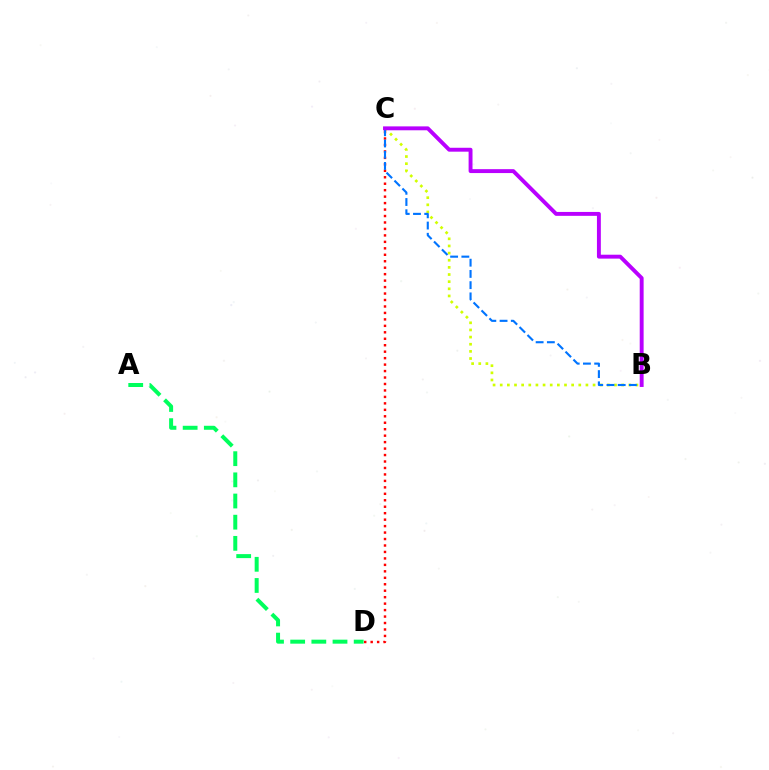{('B', 'C'): [{'color': '#d1ff00', 'line_style': 'dotted', 'thickness': 1.94}, {'color': '#0074ff', 'line_style': 'dashed', 'thickness': 1.53}, {'color': '#b900ff', 'line_style': 'solid', 'thickness': 2.81}], ('C', 'D'): [{'color': '#ff0000', 'line_style': 'dotted', 'thickness': 1.76}], ('A', 'D'): [{'color': '#00ff5c', 'line_style': 'dashed', 'thickness': 2.88}]}